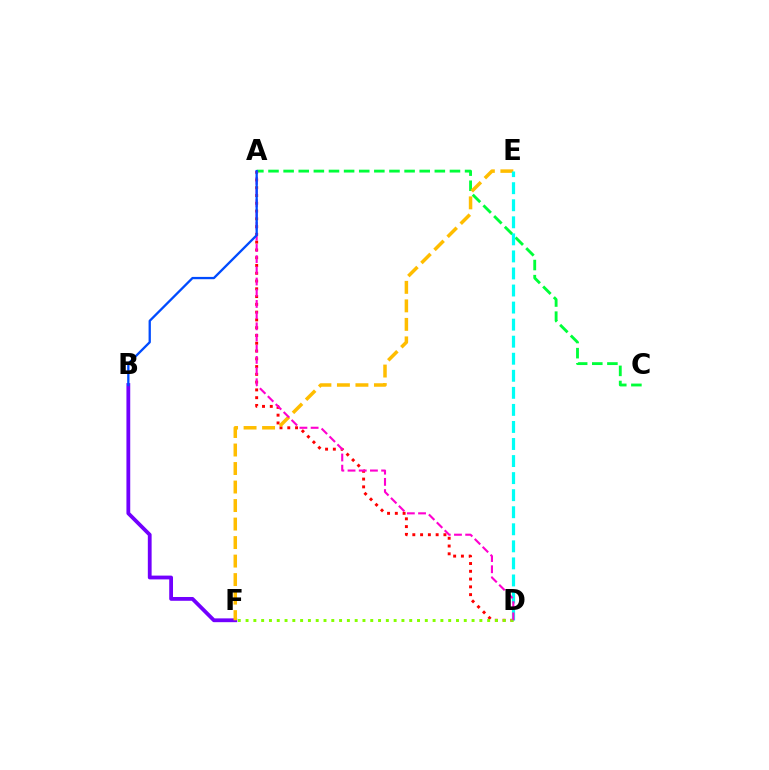{('A', 'C'): [{'color': '#00ff39', 'line_style': 'dashed', 'thickness': 2.05}], ('B', 'F'): [{'color': '#7200ff', 'line_style': 'solid', 'thickness': 2.73}], ('A', 'D'): [{'color': '#ff0000', 'line_style': 'dotted', 'thickness': 2.11}, {'color': '#ff00cf', 'line_style': 'dashed', 'thickness': 1.52}], ('E', 'F'): [{'color': '#ffbd00', 'line_style': 'dashed', 'thickness': 2.51}], ('D', 'E'): [{'color': '#00fff6', 'line_style': 'dashed', 'thickness': 2.32}], ('D', 'F'): [{'color': '#84ff00', 'line_style': 'dotted', 'thickness': 2.12}], ('A', 'B'): [{'color': '#004bff', 'line_style': 'solid', 'thickness': 1.66}]}